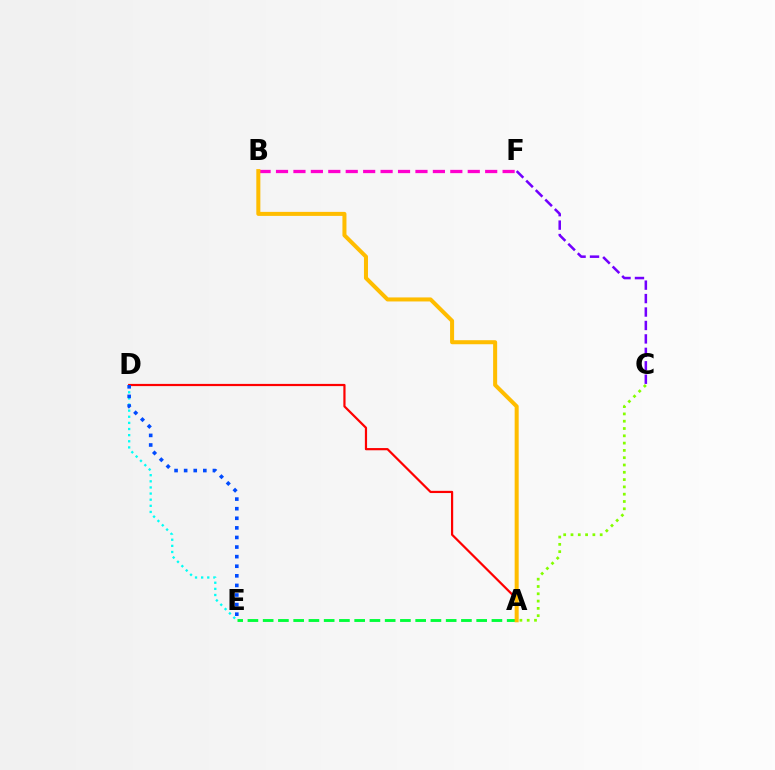{('A', 'E'): [{'color': '#00ff39', 'line_style': 'dashed', 'thickness': 2.07}], ('A', 'D'): [{'color': '#ff0000', 'line_style': 'solid', 'thickness': 1.59}], ('A', 'C'): [{'color': '#84ff00', 'line_style': 'dotted', 'thickness': 1.98}], ('C', 'F'): [{'color': '#7200ff', 'line_style': 'dashed', 'thickness': 1.83}], ('B', 'F'): [{'color': '#ff00cf', 'line_style': 'dashed', 'thickness': 2.37}], ('A', 'B'): [{'color': '#ffbd00', 'line_style': 'solid', 'thickness': 2.9}], ('D', 'E'): [{'color': '#00fff6', 'line_style': 'dotted', 'thickness': 1.66}, {'color': '#004bff', 'line_style': 'dotted', 'thickness': 2.61}]}